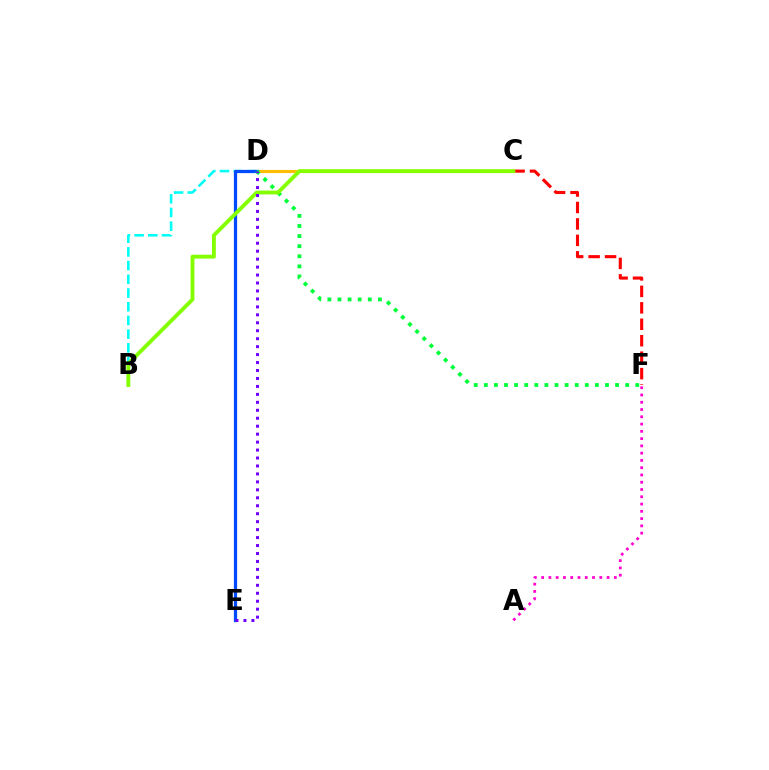{('C', 'F'): [{'color': '#ff0000', 'line_style': 'dashed', 'thickness': 2.23}], ('C', 'D'): [{'color': '#ffbd00', 'line_style': 'solid', 'thickness': 2.24}], ('B', 'D'): [{'color': '#00fff6', 'line_style': 'dashed', 'thickness': 1.86}], ('D', 'E'): [{'color': '#004bff', 'line_style': 'solid', 'thickness': 2.33}, {'color': '#7200ff', 'line_style': 'dotted', 'thickness': 2.16}], ('D', 'F'): [{'color': '#00ff39', 'line_style': 'dotted', 'thickness': 2.74}], ('A', 'F'): [{'color': '#ff00cf', 'line_style': 'dotted', 'thickness': 1.98}], ('B', 'C'): [{'color': '#84ff00', 'line_style': 'solid', 'thickness': 2.79}]}